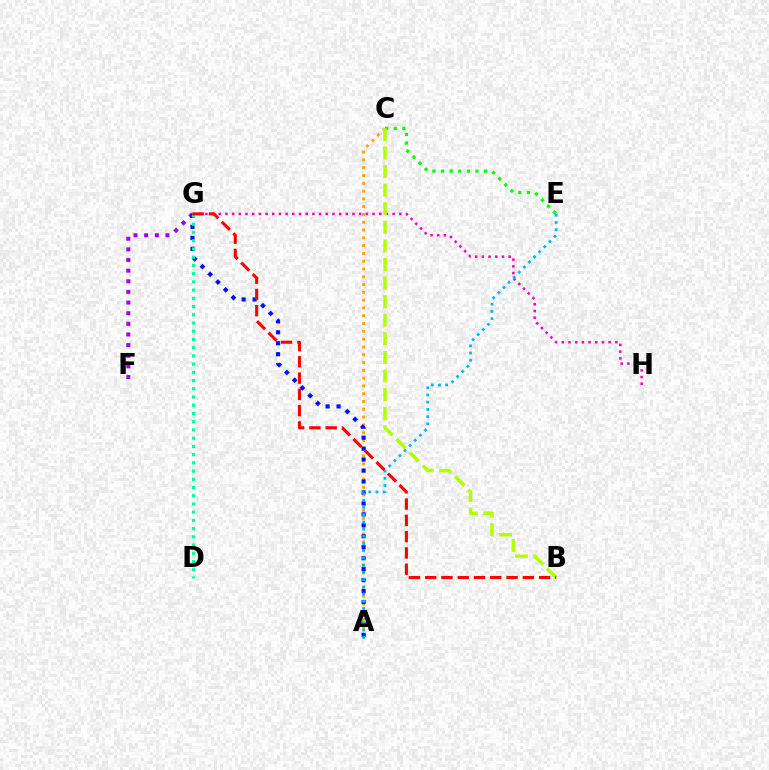{('F', 'G'): [{'color': '#9b00ff', 'line_style': 'dotted', 'thickness': 2.89}], ('G', 'H'): [{'color': '#ff00bd', 'line_style': 'dotted', 'thickness': 1.82}], ('A', 'C'): [{'color': '#ffa500', 'line_style': 'dotted', 'thickness': 2.12}], ('A', 'G'): [{'color': '#0010ff', 'line_style': 'dotted', 'thickness': 2.98}], ('C', 'E'): [{'color': '#08ff00', 'line_style': 'dotted', 'thickness': 2.34}], ('A', 'E'): [{'color': '#00b5ff', 'line_style': 'dotted', 'thickness': 1.96}], ('D', 'G'): [{'color': '#00ff9d', 'line_style': 'dotted', 'thickness': 2.23}], ('B', 'C'): [{'color': '#b3ff00', 'line_style': 'dashed', 'thickness': 2.53}], ('B', 'G'): [{'color': '#ff0000', 'line_style': 'dashed', 'thickness': 2.21}]}